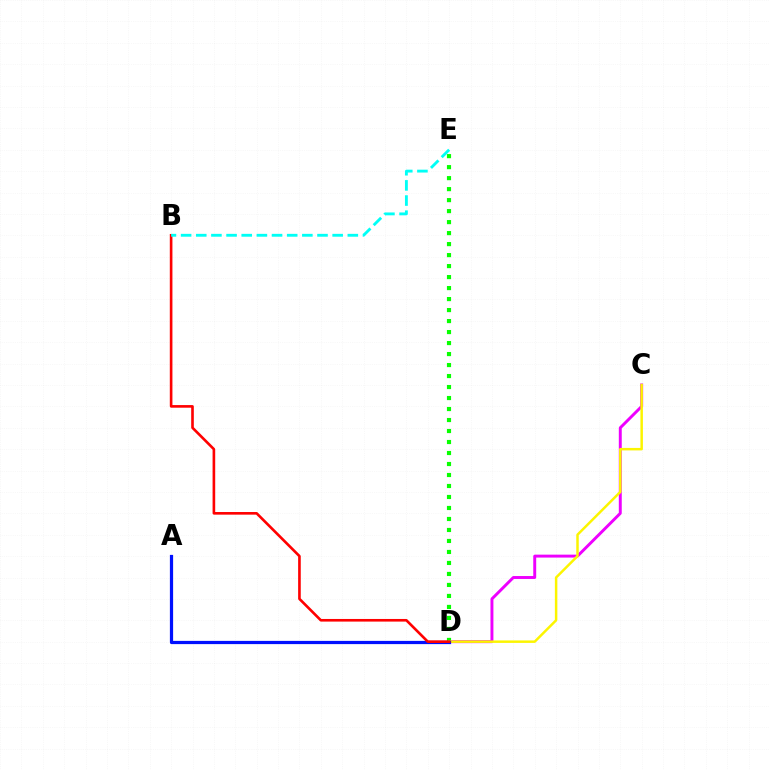{('C', 'D'): [{'color': '#ee00ff', 'line_style': 'solid', 'thickness': 2.11}, {'color': '#fcf500', 'line_style': 'solid', 'thickness': 1.79}], ('D', 'E'): [{'color': '#08ff00', 'line_style': 'dotted', 'thickness': 2.99}], ('A', 'D'): [{'color': '#0010ff', 'line_style': 'solid', 'thickness': 2.32}], ('B', 'D'): [{'color': '#ff0000', 'line_style': 'solid', 'thickness': 1.89}], ('B', 'E'): [{'color': '#00fff6', 'line_style': 'dashed', 'thickness': 2.06}]}